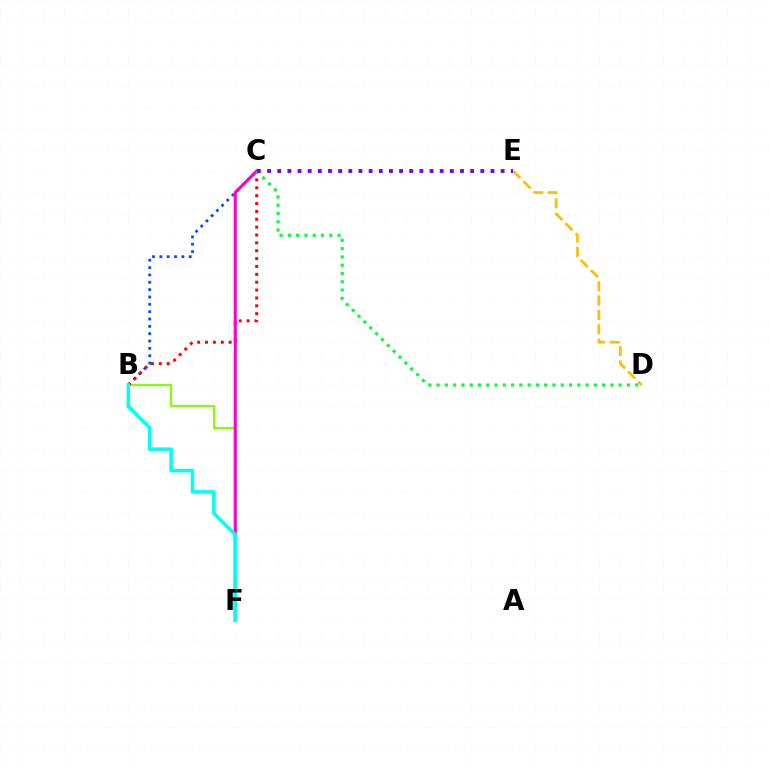{('D', 'E'): [{'color': '#ffbd00', 'line_style': 'dashed', 'thickness': 1.95}], ('B', 'F'): [{'color': '#84ff00', 'line_style': 'solid', 'thickness': 1.56}, {'color': '#00fff6', 'line_style': 'solid', 'thickness': 2.55}], ('B', 'C'): [{'color': '#004bff', 'line_style': 'dotted', 'thickness': 2.0}, {'color': '#ff0000', 'line_style': 'dotted', 'thickness': 2.14}], ('C', 'F'): [{'color': '#ff00cf', 'line_style': 'solid', 'thickness': 2.23}], ('C', 'D'): [{'color': '#00ff39', 'line_style': 'dotted', 'thickness': 2.25}], ('C', 'E'): [{'color': '#7200ff', 'line_style': 'dotted', 'thickness': 2.76}]}